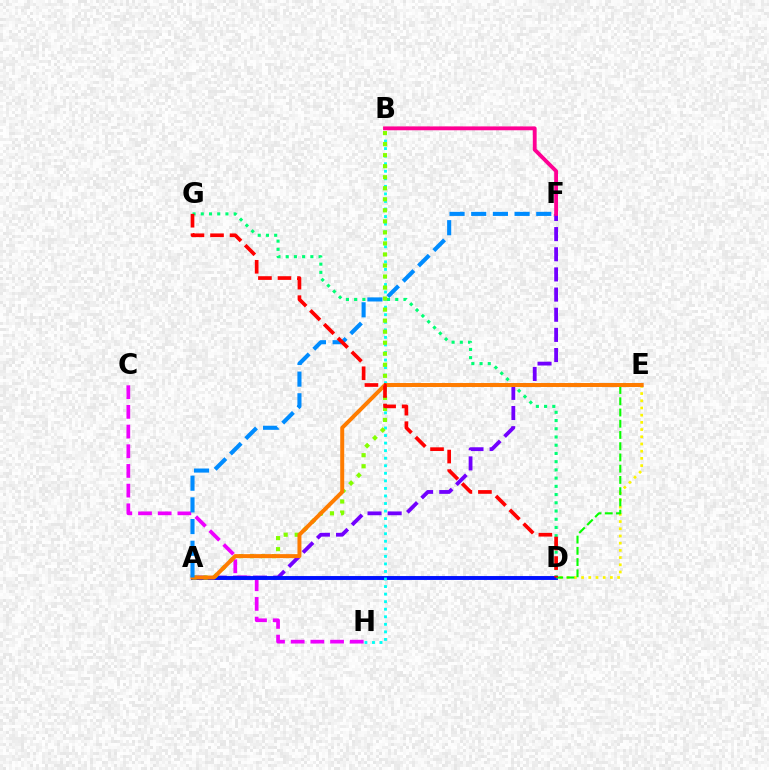{('A', 'F'): [{'color': '#7200ff', 'line_style': 'dashed', 'thickness': 2.74}, {'color': '#008cff', 'line_style': 'dashed', 'thickness': 2.95}], ('D', 'G'): [{'color': '#00ff74', 'line_style': 'dotted', 'thickness': 2.23}, {'color': '#ff0000', 'line_style': 'dashed', 'thickness': 2.65}], ('C', 'H'): [{'color': '#ee00ff', 'line_style': 'dashed', 'thickness': 2.67}], ('A', 'D'): [{'color': '#0010ff', 'line_style': 'solid', 'thickness': 2.81}], ('B', 'H'): [{'color': '#00fff6', 'line_style': 'dotted', 'thickness': 2.05}], ('D', 'E'): [{'color': '#fcf500', 'line_style': 'dotted', 'thickness': 1.96}, {'color': '#08ff00', 'line_style': 'dashed', 'thickness': 1.53}], ('B', 'F'): [{'color': '#ff0094', 'line_style': 'solid', 'thickness': 2.77}], ('A', 'B'): [{'color': '#84ff00', 'line_style': 'dotted', 'thickness': 3.0}], ('A', 'E'): [{'color': '#ff7c00', 'line_style': 'solid', 'thickness': 2.86}]}